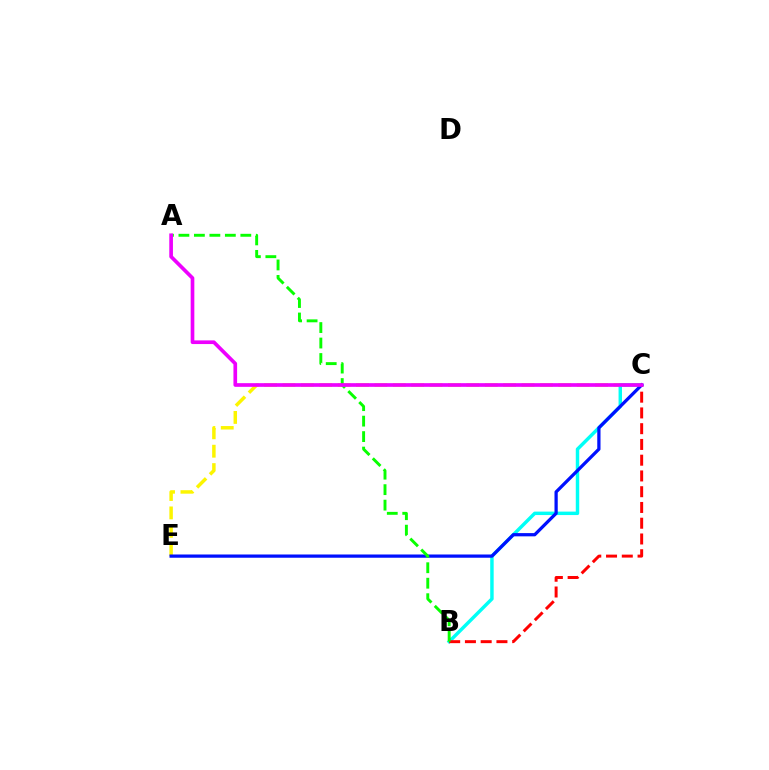{('C', 'E'): [{'color': '#fcf500', 'line_style': 'dashed', 'thickness': 2.5}, {'color': '#0010ff', 'line_style': 'solid', 'thickness': 2.34}], ('B', 'C'): [{'color': '#00fff6', 'line_style': 'solid', 'thickness': 2.48}, {'color': '#ff0000', 'line_style': 'dashed', 'thickness': 2.14}], ('A', 'B'): [{'color': '#08ff00', 'line_style': 'dashed', 'thickness': 2.1}], ('A', 'C'): [{'color': '#ee00ff', 'line_style': 'solid', 'thickness': 2.64}]}